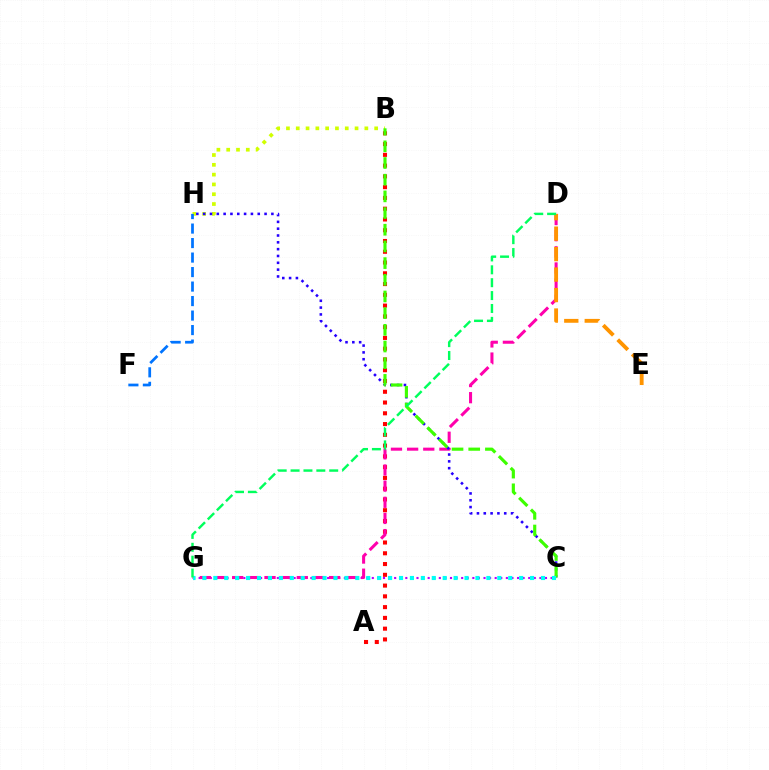{('C', 'G'): [{'color': '#b900ff', 'line_style': 'dotted', 'thickness': 1.52}, {'color': '#00fff6', 'line_style': 'dotted', 'thickness': 2.97}], ('A', 'B'): [{'color': '#ff0000', 'line_style': 'dotted', 'thickness': 2.93}], ('B', 'H'): [{'color': '#d1ff00', 'line_style': 'dotted', 'thickness': 2.66}], ('D', 'G'): [{'color': '#ff00ac', 'line_style': 'dashed', 'thickness': 2.19}, {'color': '#00ff5c', 'line_style': 'dashed', 'thickness': 1.75}], ('C', 'H'): [{'color': '#2500ff', 'line_style': 'dotted', 'thickness': 1.85}], ('B', 'C'): [{'color': '#3dff00', 'line_style': 'dashed', 'thickness': 2.27}], ('D', 'E'): [{'color': '#ff9400', 'line_style': 'dashed', 'thickness': 2.78}], ('F', 'H'): [{'color': '#0074ff', 'line_style': 'dashed', 'thickness': 1.97}]}